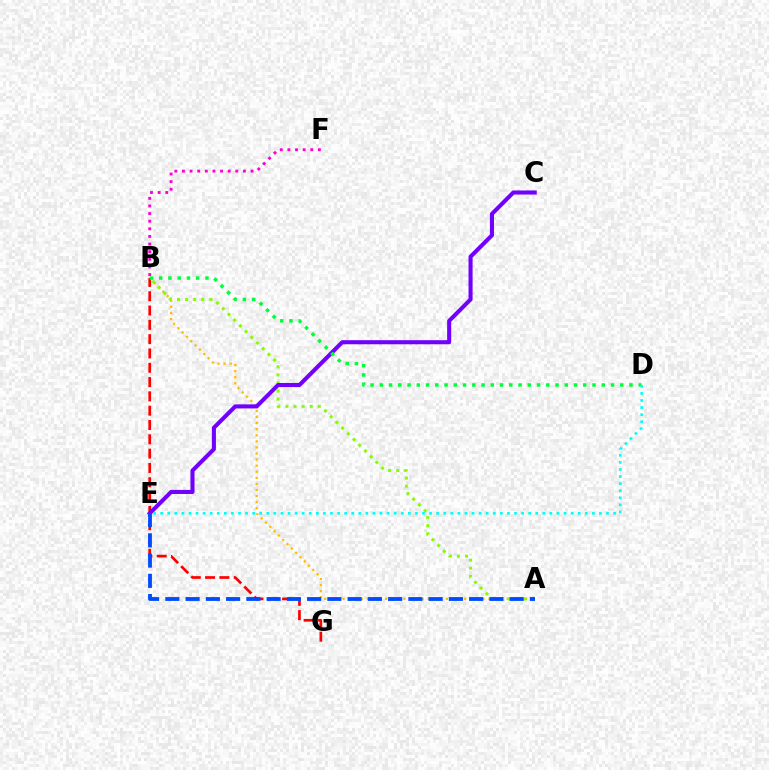{('A', 'B'): [{'color': '#ffbd00', 'line_style': 'dotted', 'thickness': 1.65}, {'color': '#84ff00', 'line_style': 'dotted', 'thickness': 2.2}], ('B', 'F'): [{'color': '#ff00cf', 'line_style': 'dotted', 'thickness': 2.07}], ('B', 'G'): [{'color': '#ff0000', 'line_style': 'dashed', 'thickness': 1.94}], ('C', 'E'): [{'color': '#7200ff', 'line_style': 'solid', 'thickness': 2.94}], ('B', 'D'): [{'color': '#00ff39', 'line_style': 'dotted', 'thickness': 2.51}], ('A', 'E'): [{'color': '#004bff', 'line_style': 'dashed', 'thickness': 2.75}], ('D', 'E'): [{'color': '#00fff6', 'line_style': 'dotted', 'thickness': 1.92}]}